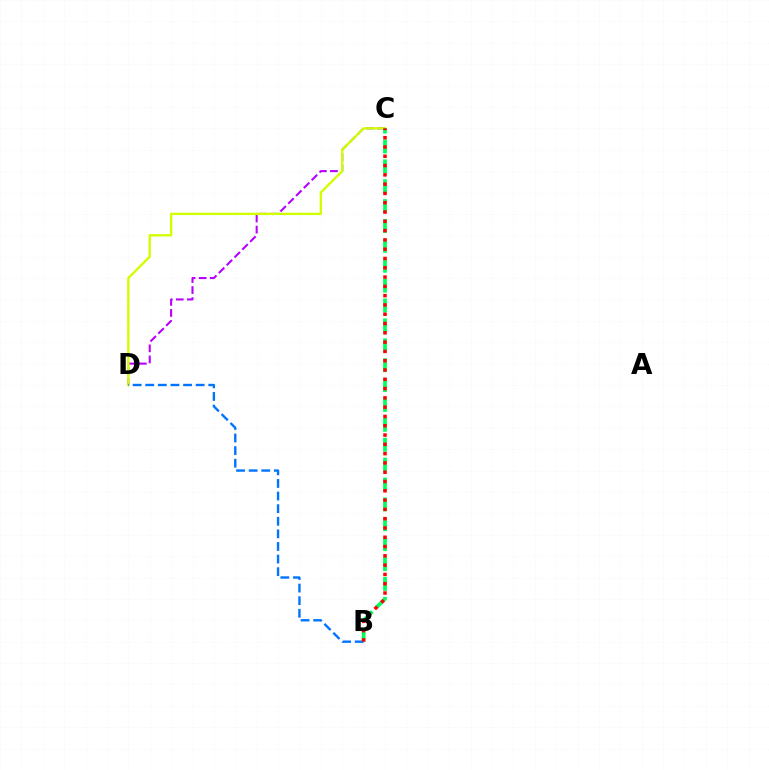{('C', 'D'): [{'color': '#b900ff', 'line_style': 'dashed', 'thickness': 1.5}, {'color': '#d1ff00', 'line_style': 'solid', 'thickness': 1.7}], ('B', 'C'): [{'color': '#00ff5c', 'line_style': 'dashed', 'thickness': 2.7}, {'color': '#ff0000', 'line_style': 'dotted', 'thickness': 2.52}], ('B', 'D'): [{'color': '#0074ff', 'line_style': 'dashed', 'thickness': 1.71}]}